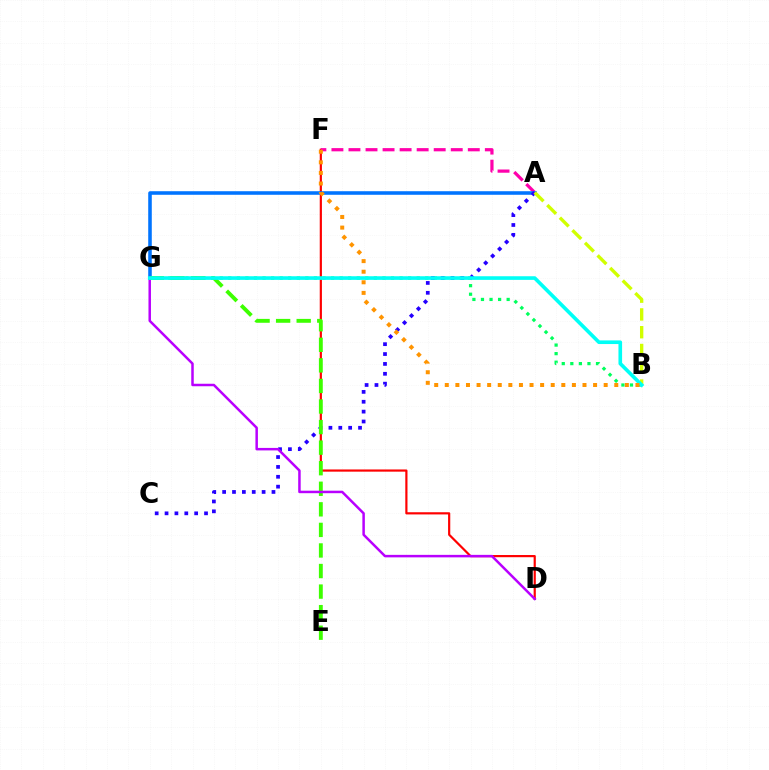{('D', 'F'): [{'color': '#ff0000', 'line_style': 'solid', 'thickness': 1.58}], ('A', 'F'): [{'color': '#ff00ac', 'line_style': 'dashed', 'thickness': 2.32}], ('A', 'G'): [{'color': '#0074ff', 'line_style': 'solid', 'thickness': 2.57}], ('B', 'G'): [{'color': '#00ff5c', 'line_style': 'dotted', 'thickness': 2.33}, {'color': '#00fff6', 'line_style': 'solid', 'thickness': 2.62}], ('A', 'C'): [{'color': '#2500ff', 'line_style': 'dotted', 'thickness': 2.68}], ('E', 'G'): [{'color': '#3dff00', 'line_style': 'dashed', 'thickness': 2.79}], ('A', 'B'): [{'color': '#d1ff00', 'line_style': 'dashed', 'thickness': 2.42}], ('D', 'G'): [{'color': '#b900ff', 'line_style': 'solid', 'thickness': 1.8}], ('B', 'F'): [{'color': '#ff9400', 'line_style': 'dotted', 'thickness': 2.88}]}